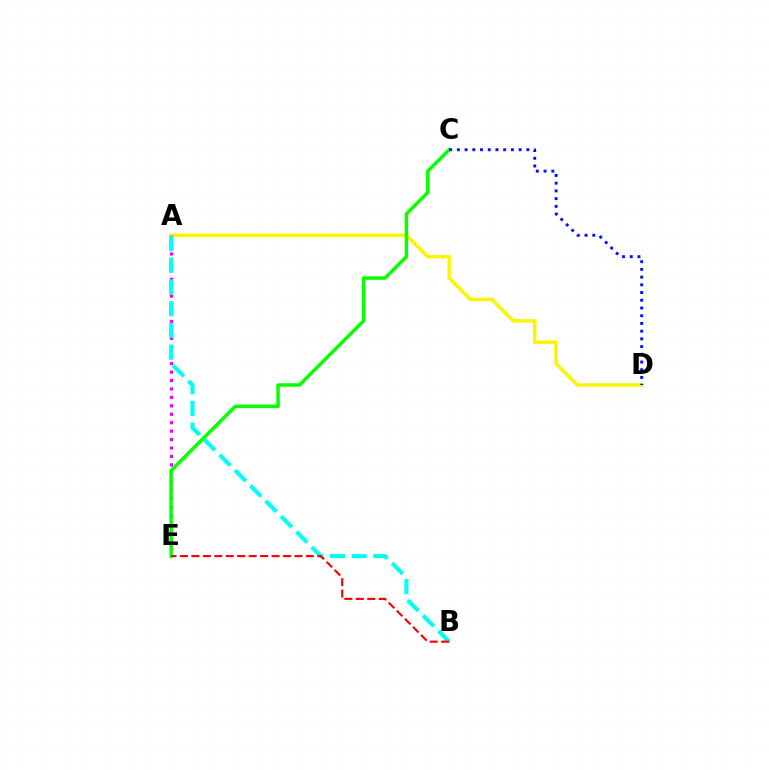{('A', 'D'): [{'color': '#fcf500', 'line_style': 'solid', 'thickness': 2.53}], ('A', 'E'): [{'color': '#ee00ff', 'line_style': 'dotted', 'thickness': 2.29}], ('C', 'E'): [{'color': '#08ff00', 'line_style': 'solid', 'thickness': 2.5}], ('A', 'B'): [{'color': '#00fff6', 'line_style': 'dashed', 'thickness': 2.95}], ('C', 'D'): [{'color': '#0010ff', 'line_style': 'dotted', 'thickness': 2.1}], ('B', 'E'): [{'color': '#ff0000', 'line_style': 'dashed', 'thickness': 1.56}]}